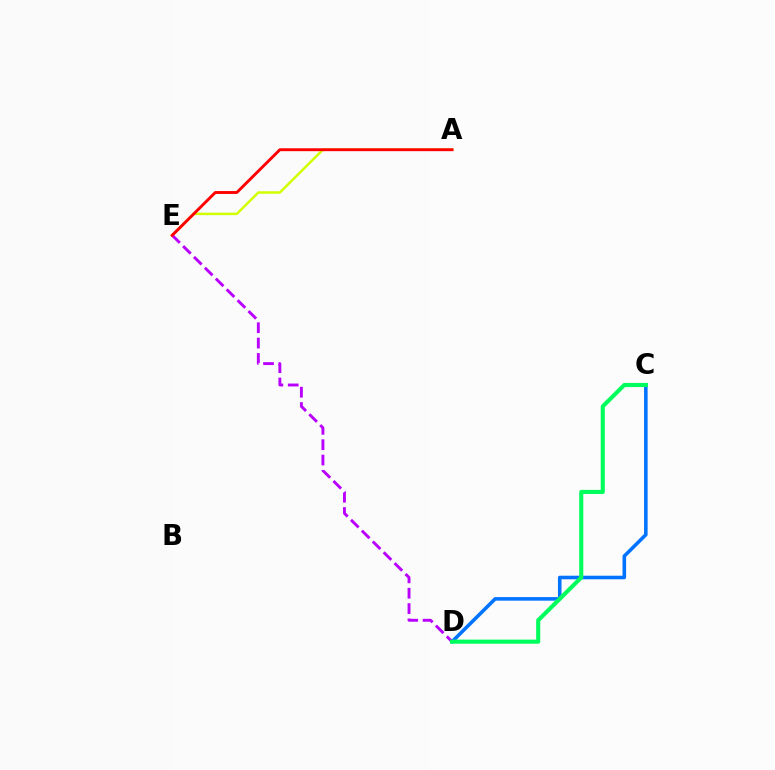{('A', 'E'): [{'color': '#d1ff00', 'line_style': 'solid', 'thickness': 1.79}, {'color': '#ff0000', 'line_style': 'solid', 'thickness': 2.08}], ('C', 'D'): [{'color': '#0074ff', 'line_style': 'solid', 'thickness': 2.57}, {'color': '#00ff5c', 'line_style': 'solid', 'thickness': 2.96}], ('D', 'E'): [{'color': '#b900ff', 'line_style': 'dashed', 'thickness': 2.09}]}